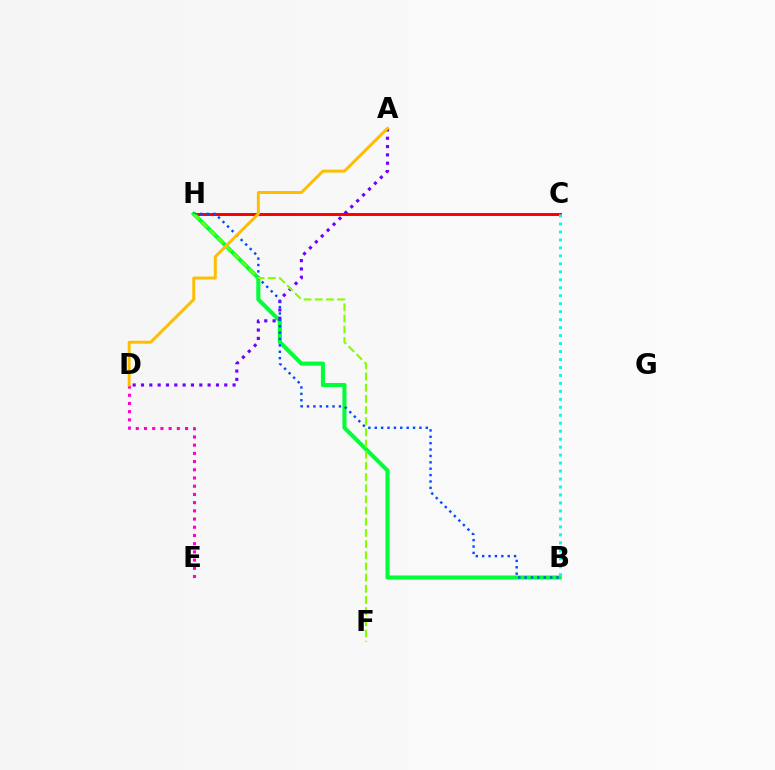{('C', 'H'): [{'color': '#ff0000', 'line_style': 'solid', 'thickness': 2.13}], ('B', 'H'): [{'color': '#00ff39', 'line_style': 'solid', 'thickness': 2.94}, {'color': '#004bff', 'line_style': 'dotted', 'thickness': 1.73}], ('A', 'D'): [{'color': '#7200ff', 'line_style': 'dotted', 'thickness': 2.26}, {'color': '#ffbd00', 'line_style': 'solid', 'thickness': 2.13}], ('D', 'E'): [{'color': '#ff00cf', 'line_style': 'dotted', 'thickness': 2.23}], ('B', 'C'): [{'color': '#00fff6', 'line_style': 'dotted', 'thickness': 2.17}], ('F', 'H'): [{'color': '#84ff00', 'line_style': 'dashed', 'thickness': 1.52}]}